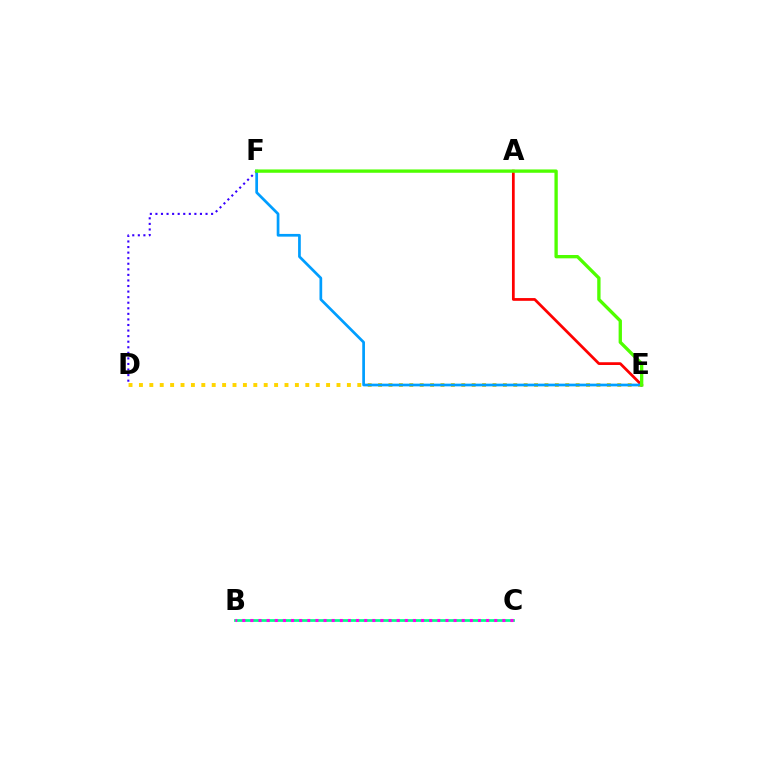{('D', 'E'): [{'color': '#ffd500', 'line_style': 'dotted', 'thickness': 2.83}], ('B', 'C'): [{'color': '#00ff86', 'line_style': 'solid', 'thickness': 1.96}, {'color': '#ff00ed', 'line_style': 'dotted', 'thickness': 2.21}], ('A', 'E'): [{'color': '#ff0000', 'line_style': 'solid', 'thickness': 1.98}], ('E', 'F'): [{'color': '#009eff', 'line_style': 'solid', 'thickness': 1.95}, {'color': '#4fff00', 'line_style': 'solid', 'thickness': 2.39}], ('D', 'F'): [{'color': '#3700ff', 'line_style': 'dotted', 'thickness': 1.51}]}